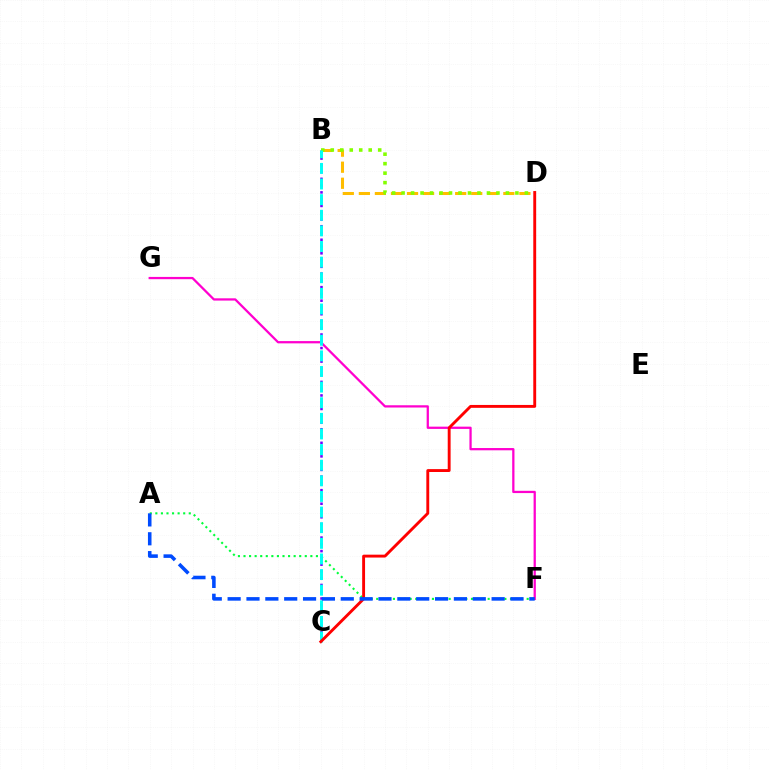{('A', 'F'): [{'color': '#00ff39', 'line_style': 'dotted', 'thickness': 1.51}, {'color': '#004bff', 'line_style': 'dashed', 'thickness': 2.56}], ('F', 'G'): [{'color': '#ff00cf', 'line_style': 'solid', 'thickness': 1.63}], ('B', 'D'): [{'color': '#ffbd00', 'line_style': 'dashed', 'thickness': 2.18}, {'color': '#84ff00', 'line_style': 'dotted', 'thickness': 2.58}], ('B', 'C'): [{'color': '#7200ff', 'line_style': 'dotted', 'thickness': 1.84}, {'color': '#00fff6', 'line_style': 'dashed', 'thickness': 2.12}], ('C', 'D'): [{'color': '#ff0000', 'line_style': 'solid', 'thickness': 2.08}]}